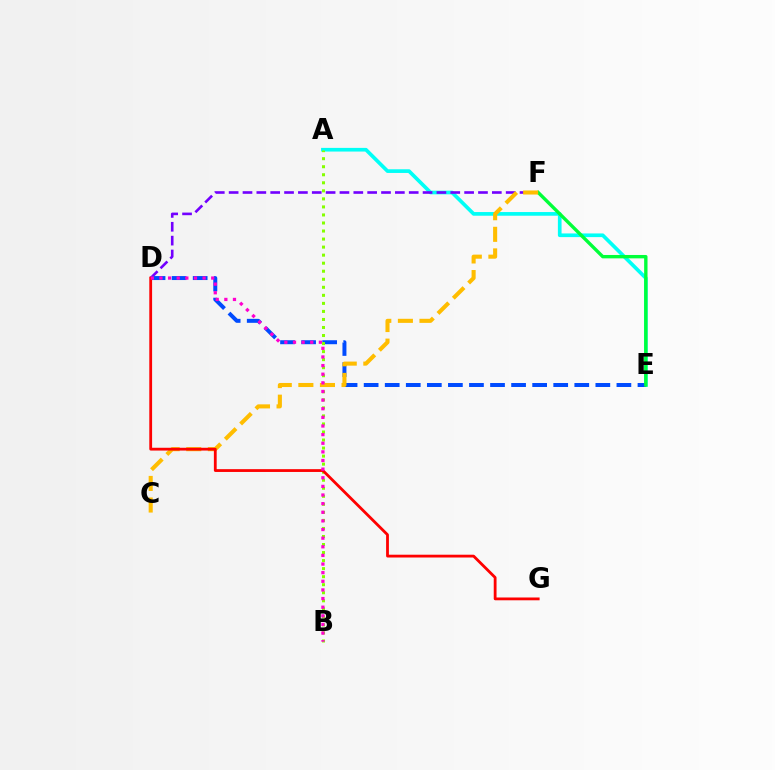{('A', 'E'): [{'color': '#00fff6', 'line_style': 'solid', 'thickness': 2.65}], ('D', 'F'): [{'color': '#7200ff', 'line_style': 'dashed', 'thickness': 1.88}], ('D', 'E'): [{'color': '#004bff', 'line_style': 'dashed', 'thickness': 2.86}], ('A', 'B'): [{'color': '#84ff00', 'line_style': 'dotted', 'thickness': 2.18}], ('E', 'F'): [{'color': '#00ff39', 'line_style': 'solid', 'thickness': 2.43}], ('C', 'F'): [{'color': '#ffbd00', 'line_style': 'dashed', 'thickness': 2.93}], ('D', 'G'): [{'color': '#ff0000', 'line_style': 'solid', 'thickness': 2.01}], ('B', 'D'): [{'color': '#ff00cf', 'line_style': 'dotted', 'thickness': 2.34}]}